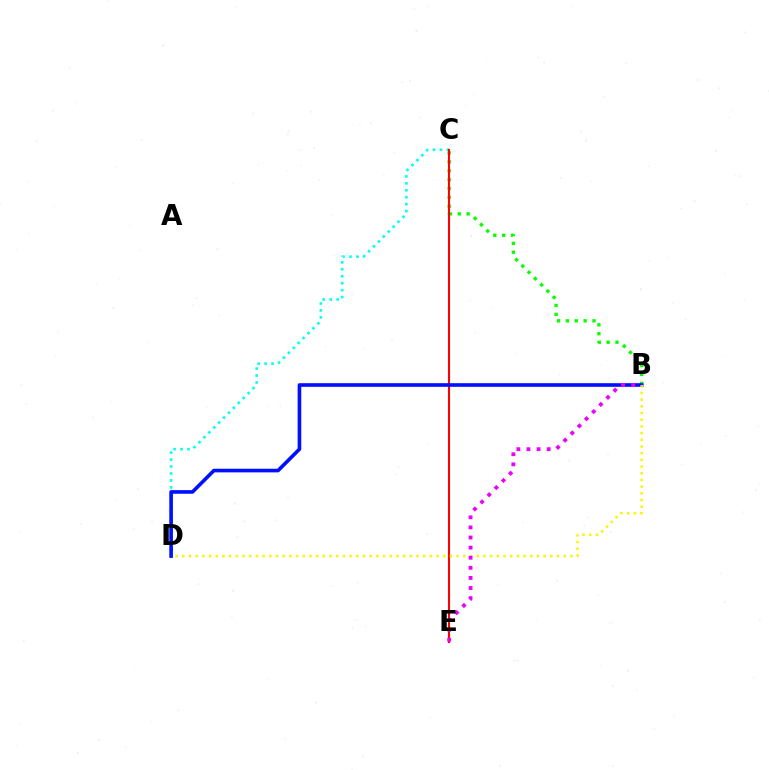{('B', 'C'): [{'color': '#08ff00', 'line_style': 'dotted', 'thickness': 2.41}], ('C', 'D'): [{'color': '#00fff6', 'line_style': 'dotted', 'thickness': 1.89}], ('C', 'E'): [{'color': '#ff0000', 'line_style': 'solid', 'thickness': 1.52}], ('B', 'D'): [{'color': '#0010ff', 'line_style': 'solid', 'thickness': 2.61}, {'color': '#fcf500', 'line_style': 'dotted', 'thickness': 1.82}], ('B', 'E'): [{'color': '#ee00ff', 'line_style': 'dotted', 'thickness': 2.74}]}